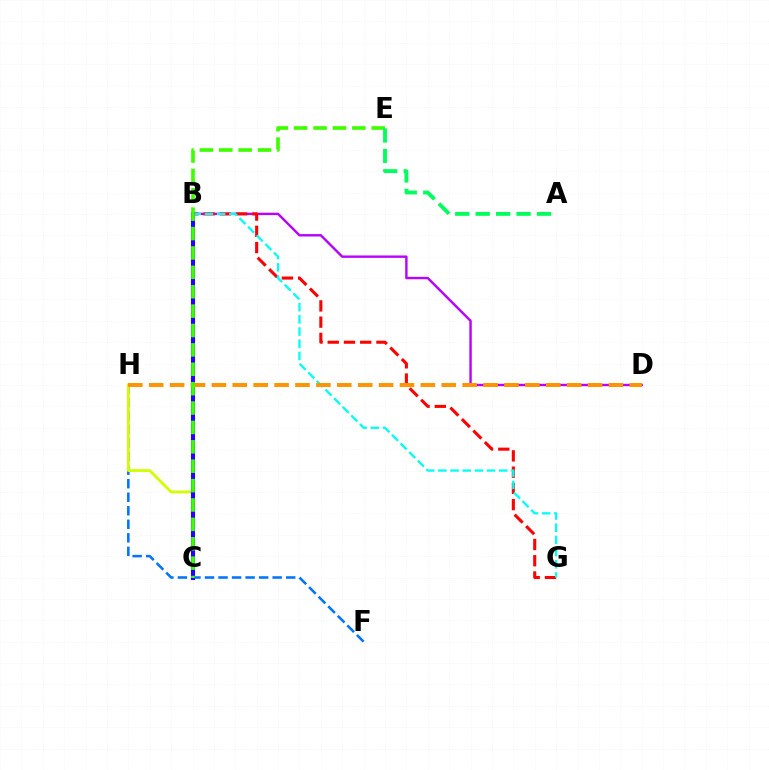{('B', 'D'): [{'color': '#b900ff', 'line_style': 'solid', 'thickness': 1.72}], ('F', 'H'): [{'color': '#0074ff', 'line_style': 'dashed', 'thickness': 1.84}], ('B', 'G'): [{'color': '#ff0000', 'line_style': 'dashed', 'thickness': 2.21}, {'color': '#00fff6', 'line_style': 'dashed', 'thickness': 1.66}], ('C', 'H'): [{'color': '#d1ff00', 'line_style': 'solid', 'thickness': 2.04}], ('B', 'C'): [{'color': '#ff00ac', 'line_style': 'solid', 'thickness': 1.69}, {'color': '#2500ff', 'line_style': 'solid', 'thickness': 2.96}], ('D', 'H'): [{'color': '#ff9400', 'line_style': 'dashed', 'thickness': 2.84}], ('C', 'E'): [{'color': '#3dff00', 'line_style': 'dashed', 'thickness': 2.63}], ('A', 'E'): [{'color': '#00ff5c', 'line_style': 'dashed', 'thickness': 2.78}]}